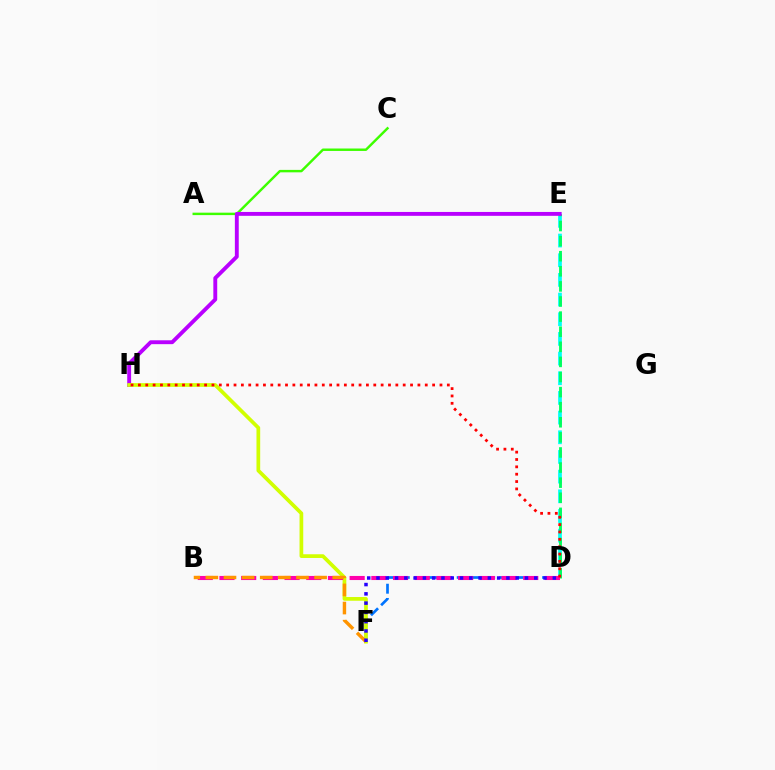{('D', 'E'): [{'color': '#00fff6', 'line_style': 'dashed', 'thickness': 2.67}, {'color': '#00ff5c', 'line_style': 'dashed', 'thickness': 2.05}], ('A', 'C'): [{'color': '#3dff00', 'line_style': 'solid', 'thickness': 1.76}], ('D', 'F'): [{'color': '#0074ff', 'line_style': 'dashed', 'thickness': 1.93}, {'color': '#2500ff', 'line_style': 'dotted', 'thickness': 2.52}], ('E', 'H'): [{'color': '#b900ff', 'line_style': 'solid', 'thickness': 2.79}], ('F', 'H'): [{'color': '#d1ff00', 'line_style': 'solid', 'thickness': 2.67}], ('B', 'D'): [{'color': '#ff00ac', 'line_style': 'dashed', 'thickness': 2.95}], ('B', 'F'): [{'color': '#ff9400', 'line_style': 'dashed', 'thickness': 2.46}], ('D', 'H'): [{'color': '#ff0000', 'line_style': 'dotted', 'thickness': 2.0}]}